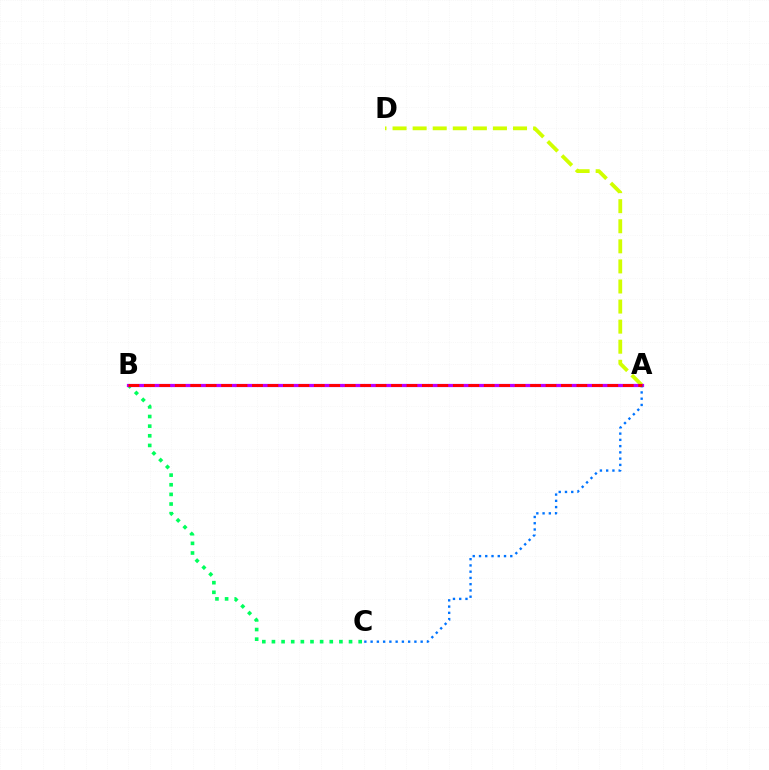{('A', 'D'): [{'color': '#d1ff00', 'line_style': 'dashed', 'thickness': 2.73}], ('B', 'C'): [{'color': '#00ff5c', 'line_style': 'dotted', 'thickness': 2.62}], ('A', 'B'): [{'color': '#b900ff', 'line_style': 'solid', 'thickness': 2.32}, {'color': '#ff0000', 'line_style': 'dashed', 'thickness': 2.1}], ('A', 'C'): [{'color': '#0074ff', 'line_style': 'dotted', 'thickness': 1.7}]}